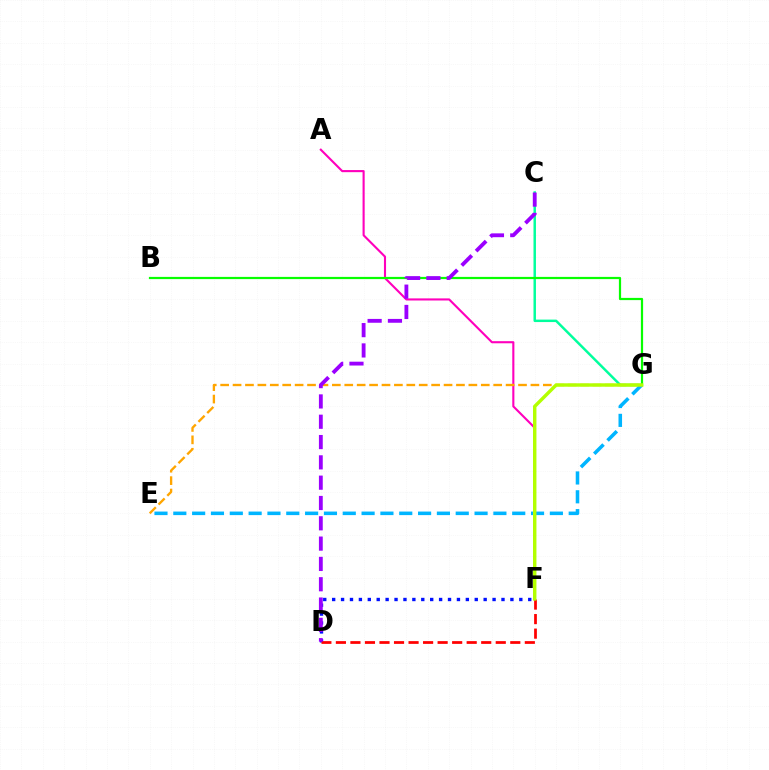{('A', 'F'): [{'color': '#ff00bd', 'line_style': 'solid', 'thickness': 1.52}], ('D', 'F'): [{'color': '#0010ff', 'line_style': 'dotted', 'thickness': 2.42}, {'color': '#ff0000', 'line_style': 'dashed', 'thickness': 1.97}], ('C', 'G'): [{'color': '#00ff9d', 'line_style': 'solid', 'thickness': 1.78}], ('E', 'G'): [{'color': '#ffa500', 'line_style': 'dashed', 'thickness': 1.69}, {'color': '#00b5ff', 'line_style': 'dashed', 'thickness': 2.56}], ('B', 'G'): [{'color': '#08ff00', 'line_style': 'solid', 'thickness': 1.59}], ('C', 'D'): [{'color': '#9b00ff', 'line_style': 'dashed', 'thickness': 2.76}], ('F', 'G'): [{'color': '#b3ff00', 'line_style': 'solid', 'thickness': 2.47}]}